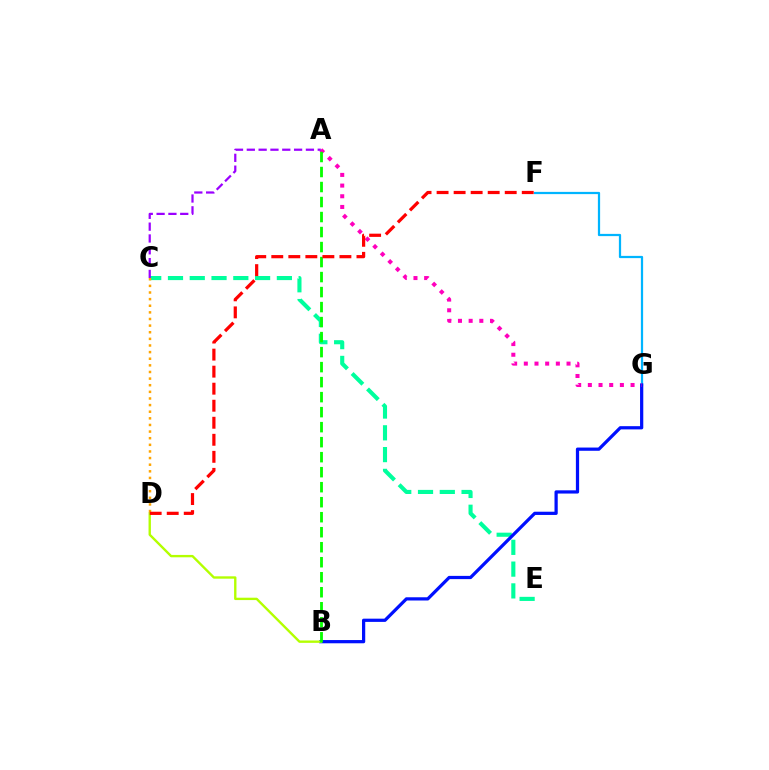{('F', 'G'): [{'color': '#00b5ff', 'line_style': 'solid', 'thickness': 1.61}], ('C', 'E'): [{'color': '#00ff9d', 'line_style': 'dashed', 'thickness': 2.96}], ('B', 'G'): [{'color': '#0010ff', 'line_style': 'solid', 'thickness': 2.33}], ('B', 'D'): [{'color': '#b3ff00', 'line_style': 'solid', 'thickness': 1.71}], ('A', 'G'): [{'color': '#ff00bd', 'line_style': 'dotted', 'thickness': 2.9}], ('A', 'B'): [{'color': '#08ff00', 'line_style': 'dashed', 'thickness': 2.04}], ('C', 'D'): [{'color': '#ffa500', 'line_style': 'dotted', 'thickness': 1.8}], ('A', 'C'): [{'color': '#9b00ff', 'line_style': 'dashed', 'thickness': 1.61}], ('D', 'F'): [{'color': '#ff0000', 'line_style': 'dashed', 'thickness': 2.31}]}